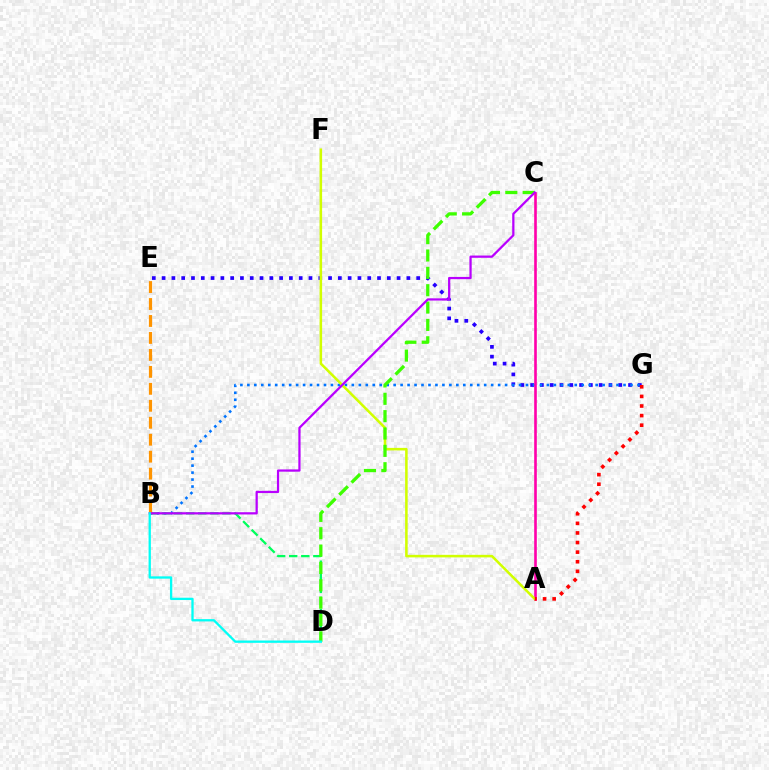{('E', 'G'): [{'color': '#2500ff', 'line_style': 'dotted', 'thickness': 2.66}], ('B', 'G'): [{'color': '#0074ff', 'line_style': 'dotted', 'thickness': 1.89}], ('A', 'C'): [{'color': '#ff00ac', 'line_style': 'solid', 'thickness': 1.9}], ('A', 'F'): [{'color': '#d1ff00', 'line_style': 'solid', 'thickness': 1.84}], ('B', 'D'): [{'color': '#00ff5c', 'line_style': 'dashed', 'thickness': 1.64}, {'color': '#00fff6', 'line_style': 'solid', 'thickness': 1.66}], ('B', 'E'): [{'color': '#ff9400', 'line_style': 'dashed', 'thickness': 2.3}], ('C', 'D'): [{'color': '#3dff00', 'line_style': 'dashed', 'thickness': 2.36}], ('B', 'C'): [{'color': '#b900ff', 'line_style': 'solid', 'thickness': 1.62}], ('A', 'G'): [{'color': '#ff0000', 'line_style': 'dotted', 'thickness': 2.61}]}